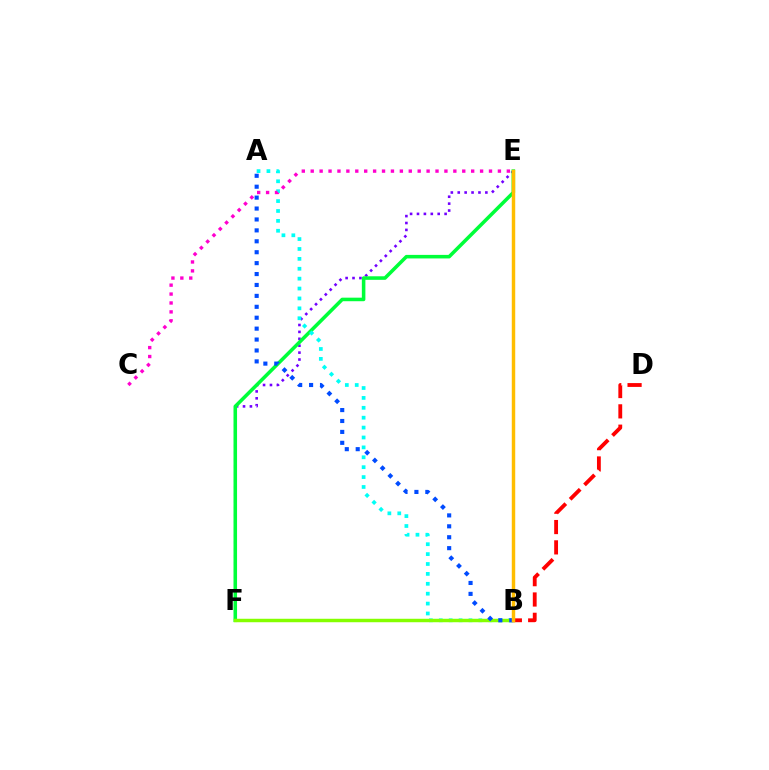{('E', 'F'): [{'color': '#7200ff', 'line_style': 'dotted', 'thickness': 1.88}, {'color': '#00ff39', 'line_style': 'solid', 'thickness': 2.56}], ('A', 'B'): [{'color': '#00fff6', 'line_style': 'dotted', 'thickness': 2.69}, {'color': '#004bff', 'line_style': 'dotted', 'thickness': 2.97}], ('C', 'E'): [{'color': '#ff00cf', 'line_style': 'dotted', 'thickness': 2.42}], ('B', 'F'): [{'color': '#84ff00', 'line_style': 'solid', 'thickness': 2.49}], ('B', 'D'): [{'color': '#ff0000', 'line_style': 'dashed', 'thickness': 2.76}], ('B', 'E'): [{'color': '#ffbd00', 'line_style': 'solid', 'thickness': 2.48}]}